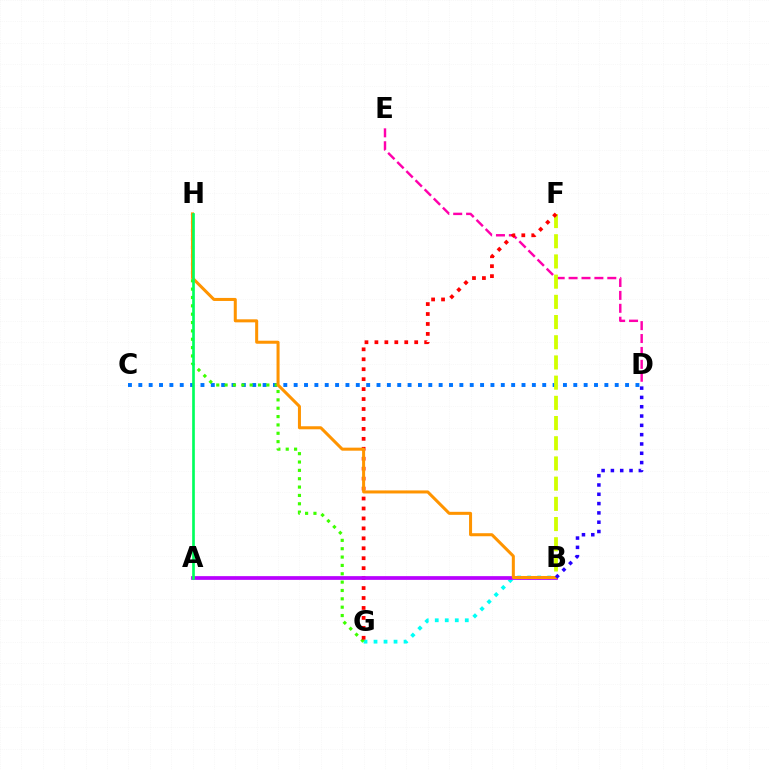{('C', 'D'): [{'color': '#0074ff', 'line_style': 'dotted', 'thickness': 2.81}], ('D', 'E'): [{'color': '#ff00ac', 'line_style': 'dashed', 'thickness': 1.75}], ('B', 'F'): [{'color': '#d1ff00', 'line_style': 'dashed', 'thickness': 2.74}], ('B', 'G'): [{'color': '#00fff6', 'line_style': 'dotted', 'thickness': 2.72}], ('G', 'H'): [{'color': '#3dff00', 'line_style': 'dotted', 'thickness': 2.27}], ('F', 'G'): [{'color': '#ff0000', 'line_style': 'dotted', 'thickness': 2.7}], ('A', 'B'): [{'color': '#b900ff', 'line_style': 'solid', 'thickness': 2.68}], ('B', 'H'): [{'color': '#ff9400', 'line_style': 'solid', 'thickness': 2.18}], ('A', 'H'): [{'color': '#00ff5c', 'line_style': 'solid', 'thickness': 1.92}], ('B', 'D'): [{'color': '#2500ff', 'line_style': 'dotted', 'thickness': 2.53}]}